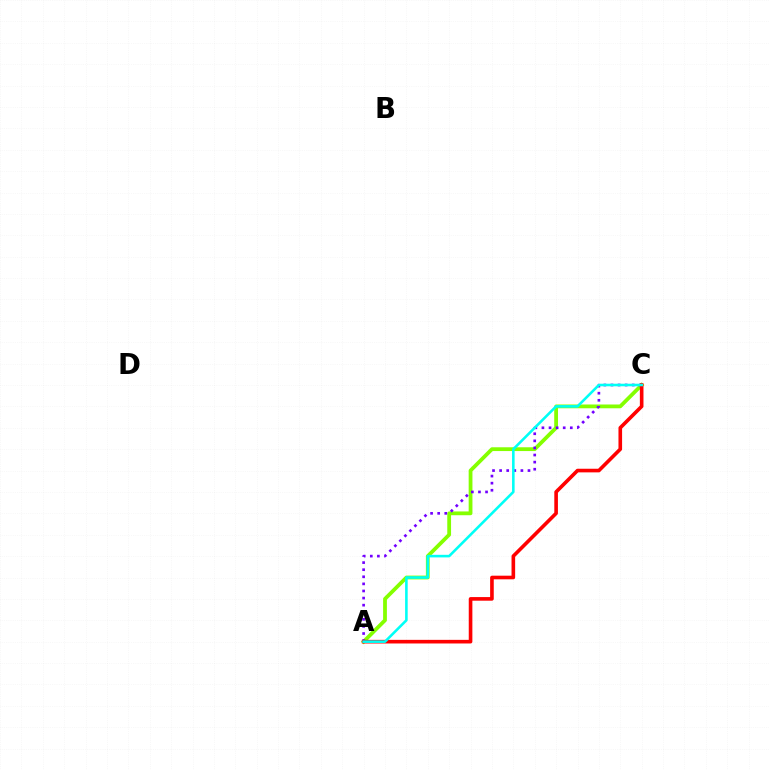{('A', 'C'): [{'color': '#84ff00', 'line_style': 'solid', 'thickness': 2.72}, {'color': '#7200ff', 'line_style': 'dotted', 'thickness': 1.93}, {'color': '#ff0000', 'line_style': 'solid', 'thickness': 2.61}, {'color': '#00fff6', 'line_style': 'solid', 'thickness': 1.86}]}